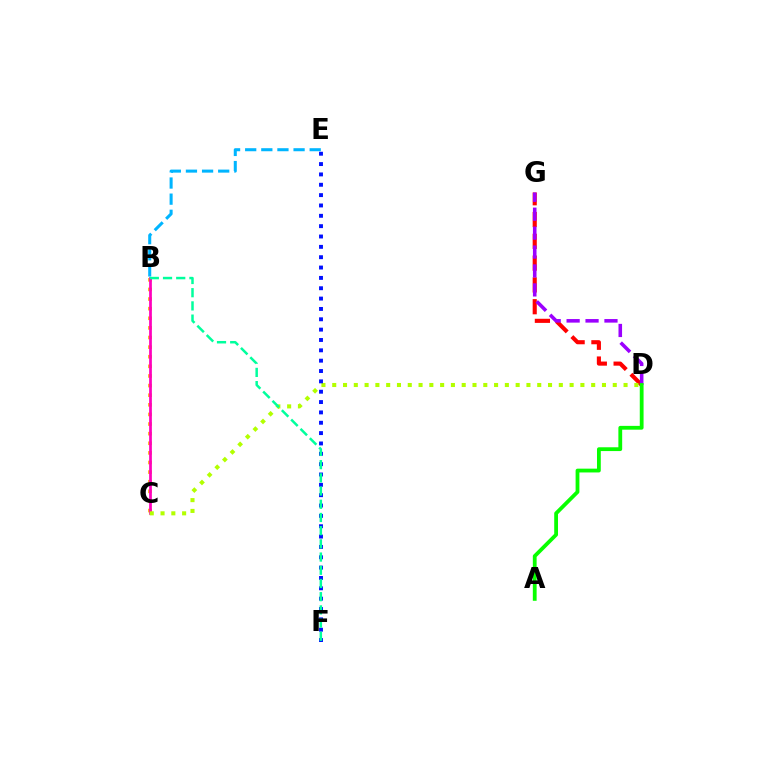{('B', 'E'): [{'color': '#00b5ff', 'line_style': 'dashed', 'thickness': 2.19}], ('D', 'G'): [{'color': '#ff0000', 'line_style': 'dashed', 'thickness': 2.96}, {'color': '#9b00ff', 'line_style': 'dashed', 'thickness': 2.57}], ('B', 'C'): [{'color': '#ffa500', 'line_style': 'dotted', 'thickness': 2.61}, {'color': '#ff00bd', 'line_style': 'solid', 'thickness': 1.96}], ('C', 'D'): [{'color': '#b3ff00', 'line_style': 'dotted', 'thickness': 2.93}], ('E', 'F'): [{'color': '#0010ff', 'line_style': 'dotted', 'thickness': 2.81}], ('B', 'F'): [{'color': '#00ff9d', 'line_style': 'dashed', 'thickness': 1.79}], ('A', 'D'): [{'color': '#08ff00', 'line_style': 'solid', 'thickness': 2.73}]}